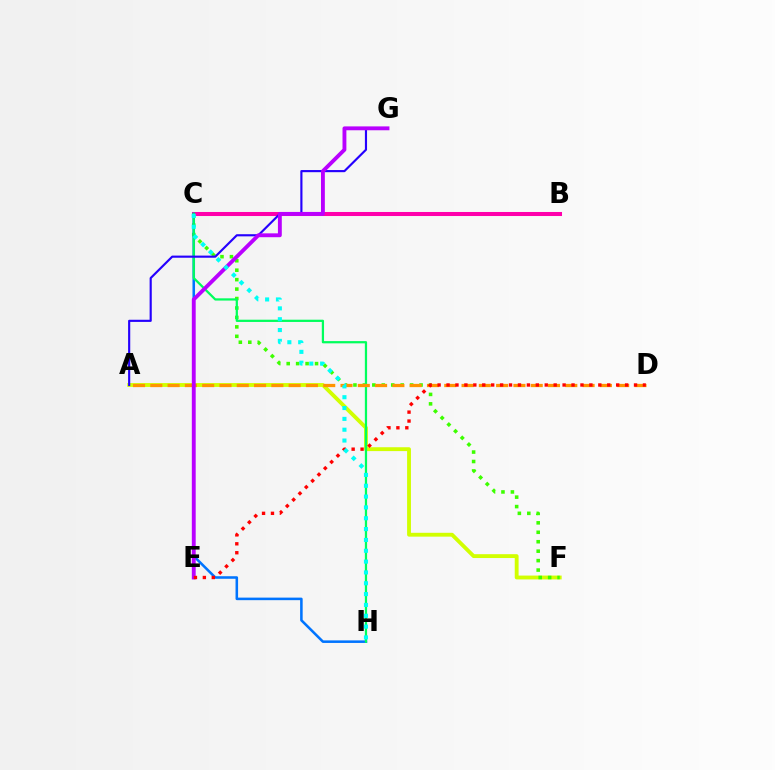{('A', 'F'): [{'color': '#d1ff00', 'line_style': 'solid', 'thickness': 2.77}], ('C', 'F'): [{'color': '#3dff00', 'line_style': 'dotted', 'thickness': 2.57}], ('B', 'C'): [{'color': '#ff00ac', 'line_style': 'solid', 'thickness': 2.91}], ('C', 'H'): [{'color': '#0074ff', 'line_style': 'solid', 'thickness': 1.84}, {'color': '#00ff5c', 'line_style': 'solid', 'thickness': 1.61}, {'color': '#00fff6', 'line_style': 'dotted', 'thickness': 2.94}], ('A', 'D'): [{'color': '#ff9400', 'line_style': 'dashed', 'thickness': 2.35}], ('A', 'G'): [{'color': '#2500ff', 'line_style': 'solid', 'thickness': 1.55}], ('E', 'G'): [{'color': '#b900ff', 'line_style': 'solid', 'thickness': 2.78}], ('D', 'E'): [{'color': '#ff0000', 'line_style': 'dotted', 'thickness': 2.43}]}